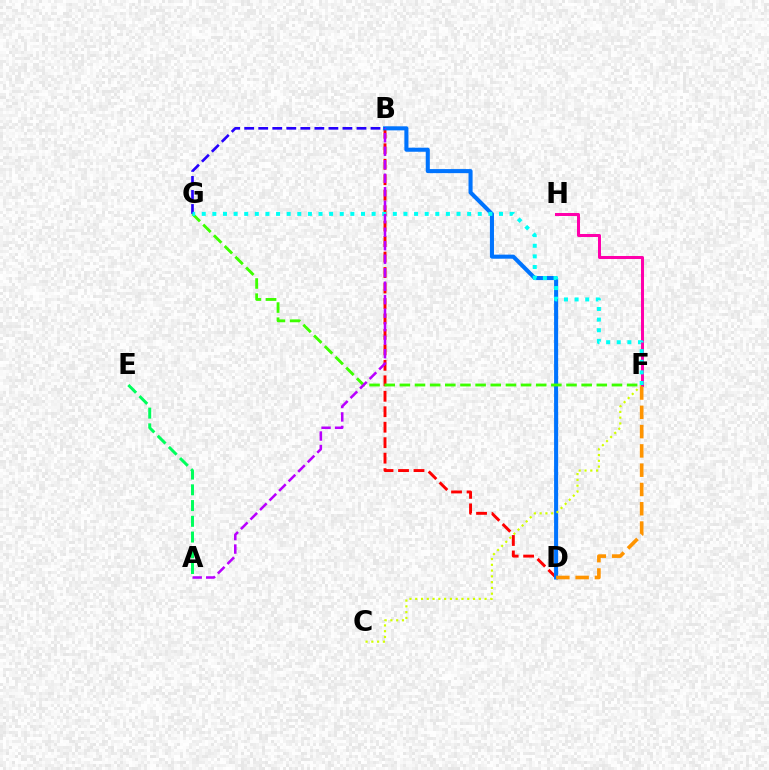{('B', 'D'): [{'color': '#ff0000', 'line_style': 'dashed', 'thickness': 2.1}, {'color': '#0074ff', 'line_style': 'solid', 'thickness': 2.92}], ('A', 'E'): [{'color': '#00ff5c', 'line_style': 'dashed', 'thickness': 2.14}], ('F', 'G'): [{'color': '#3dff00', 'line_style': 'dashed', 'thickness': 2.06}, {'color': '#00fff6', 'line_style': 'dotted', 'thickness': 2.88}], ('C', 'F'): [{'color': '#d1ff00', 'line_style': 'dotted', 'thickness': 1.57}], ('F', 'H'): [{'color': '#ff00ac', 'line_style': 'solid', 'thickness': 2.17}], ('D', 'F'): [{'color': '#ff9400', 'line_style': 'dashed', 'thickness': 2.62}], ('B', 'G'): [{'color': '#2500ff', 'line_style': 'dashed', 'thickness': 1.91}], ('A', 'B'): [{'color': '#b900ff', 'line_style': 'dashed', 'thickness': 1.83}]}